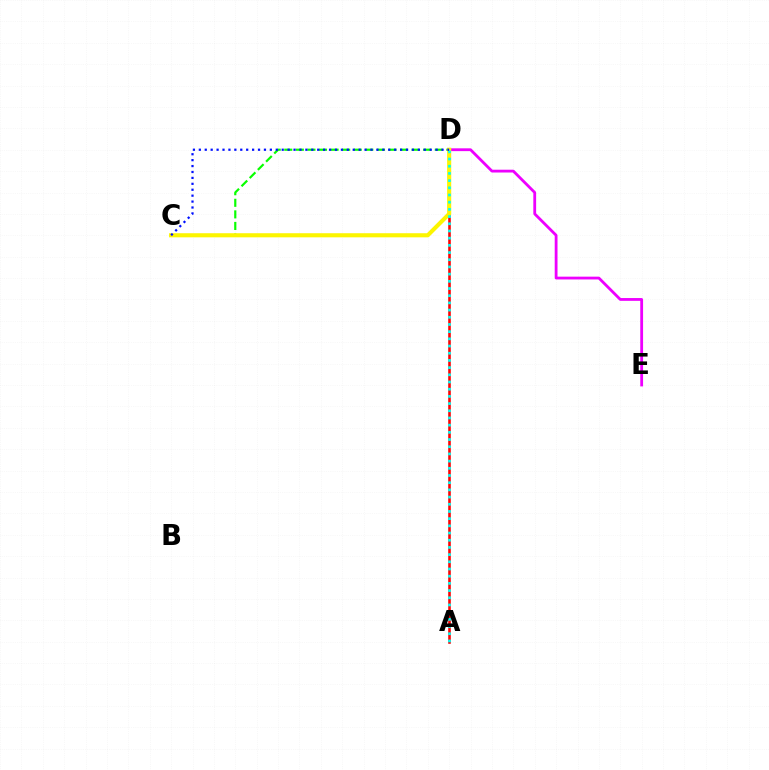{('A', 'D'): [{'color': '#ff0000', 'line_style': 'solid', 'thickness': 1.86}, {'color': '#00fff6', 'line_style': 'dotted', 'thickness': 1.95}], ('C', 'D'): [{'color': '#08ff00', 'line_style': 'dashed', 'thickness': 1.57}, {'color': '#fcf500', 'line_style': 'solid', 'thickness': 2.96}, {'color': '#0010ff', 'line_style': 'dotted', 'thickness': 1.61}], ('D', 'E'): [{'color': '#ee00ff', 'line_style': 'solid', 'thickness': 2.02}]}